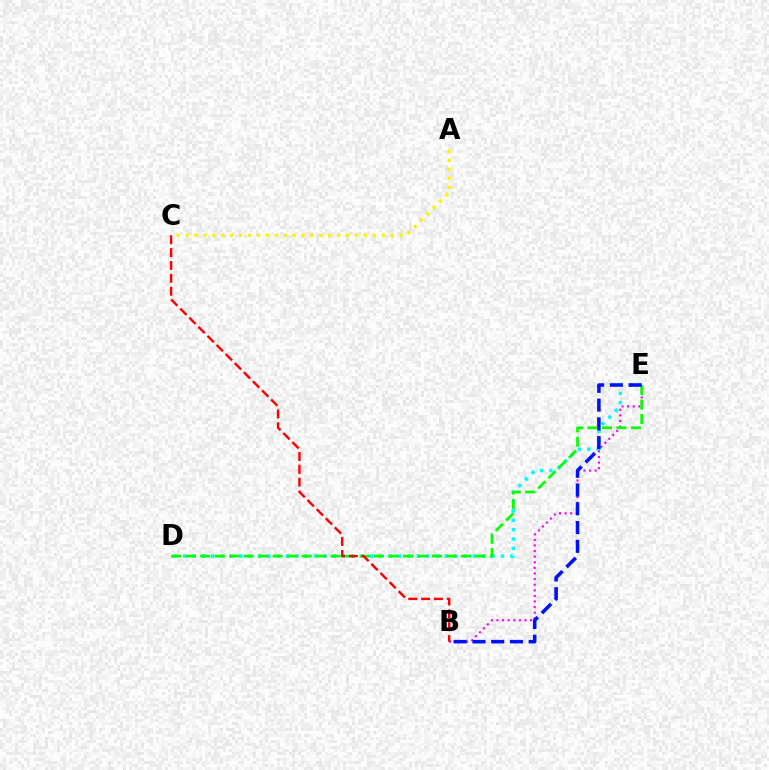{('D', 'E'): [{'color': '#00fff6', 'line_style': 'dotted', 'thickness': 2.54}, {'color': '#08ff00', 'line_style': 'dashed', 'thickness': 1.97}], ('A', 'C'): [{'color': '#fcf500', 'line_style': 'dotted', 'thickness': 2.42}], ('B', 'E'): [{'color': '#ee00ff', 'line_style': 'dotted', 'thickness': 1.52}, {'color': '#0010ff', 'line_style': 'dashed', 'thickness': 2.55}], ('B', 'C'): [{'color': '#ff0000', 'line_style': 'dashed', 'thickness': 1.75}]}